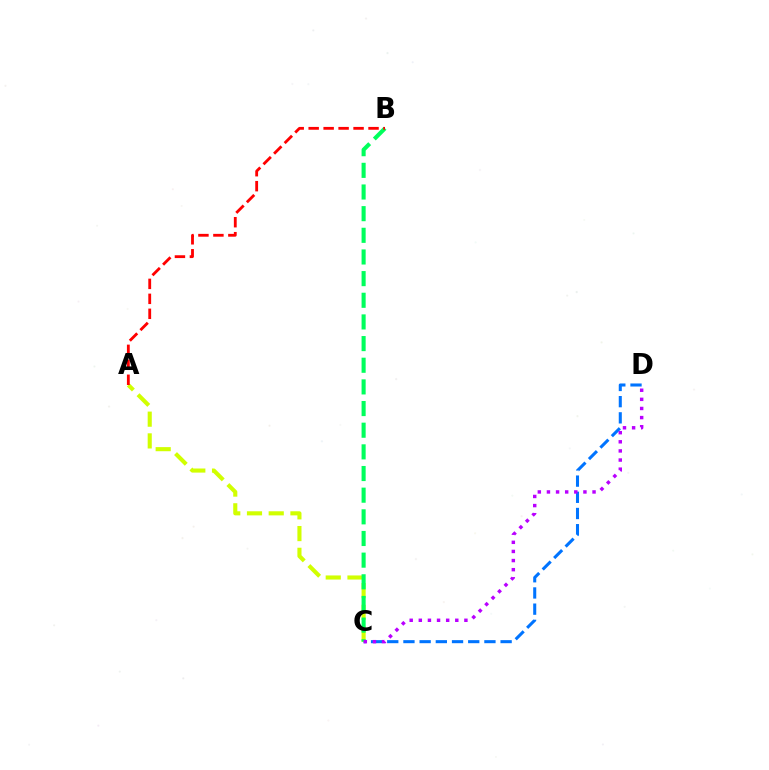{('C', 'D'): [{'color': '#0074ff', 'line_style': 'dashed', 'thickness': 2.2}, {'color': '#b900ff', 'line_style': 'dotted', 'thickness': 2.48}], ('A', 'C'): [{'color': '#d1ff00', 'line_style': 'dashed', 'thickness': 2.95}], ('B', 'C'): [{'color': '#00ff5c', 'line_style': 'dashed', 'thickness': 2.94}], ('A', 'B'): [{'color': '#ff0000', 'line_style': 'dashed', 'thickness': 2.03}]}